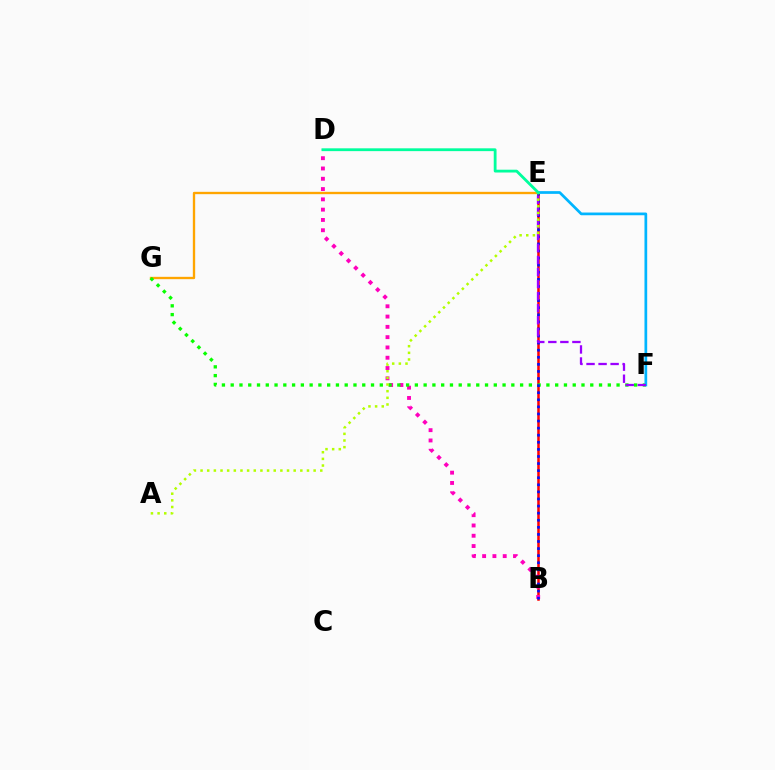{('E', 'G'): [{'color': '#ffa500', 'line_style': 'solid', 'thickness': 1.68}], ('B', 'E'): [{'color': '#ff0000', 'line_style': 'solid', 'thickness': 1.82}, {'color': '#0010ff', 'line_style': 'dotted', 'thickness': 1.92}], ('B', 'D'): [{'color': '#ff00bd', 'line_style': 'dotted', 'thickness': 2.8}], ('F', 'G'): [{'color': '#08ff00', 'line_style': 'dotted', 'thickness': 2.38}], ('E', 'F'): [{'color': '#00b5ff', 'line_style': 'solid', 'thickness': 1.96}, {'color': '#9b00ff', 'line_style': 'dashed', 'thickness': 1.64}], ('A', 'E'): [{'color': '#b3ff00', 'line_style': 'dotted', 'thickness': 1.81}], ('D', 'E'): [{'color': '#00ff9d', 'line_style': 'solid', 'thickness': 2.02}]}